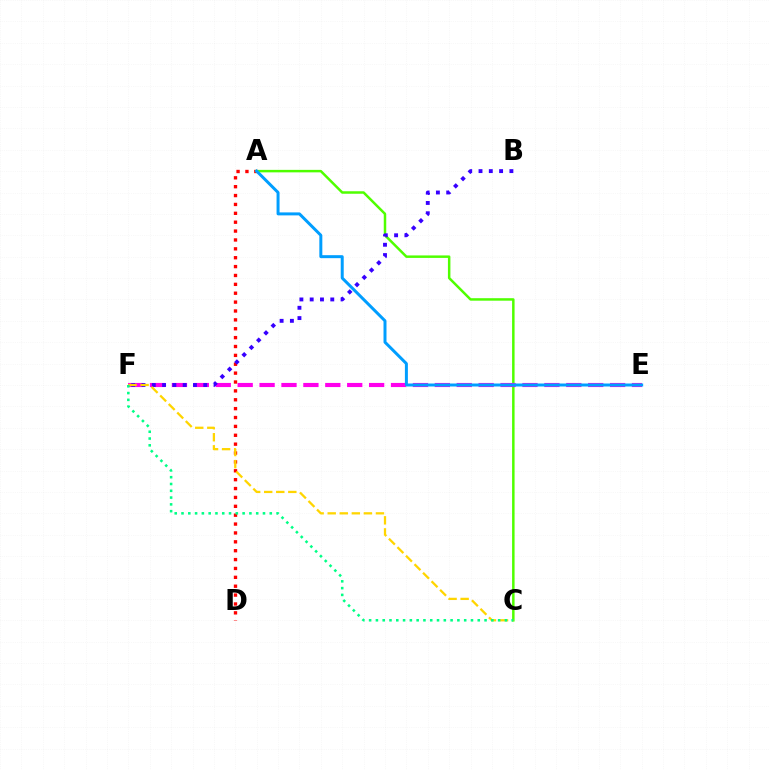{('A', 'D'): [{'color': '#ff0000', 'line_style': 'dotted', 'thickness': 2.41}], ('A', 'C'): [{'color': '#4fff00', 'line_style': 'solid', 'thickness': 1.79}], ('E', 'F'): [{'color': '#ff00ed', 'line_style': 'dashed', 'thickness': 2.98}], ('B', 'F'): [{'color': '#3700ff', 'line_style': 'dotted', 'thickness': 2.8}], ('A', 'E'): [{'color': '#009eff', 'line_style': 'solid', 'thickness': 2.15}], ('C', 'F'): [{'color': '#ffd500', 'line_style': 'dashed', 'thickness': 1.64}, {'color': '#00ff86', 'line_style': 'dotted', 'thickness': 1.84}]}